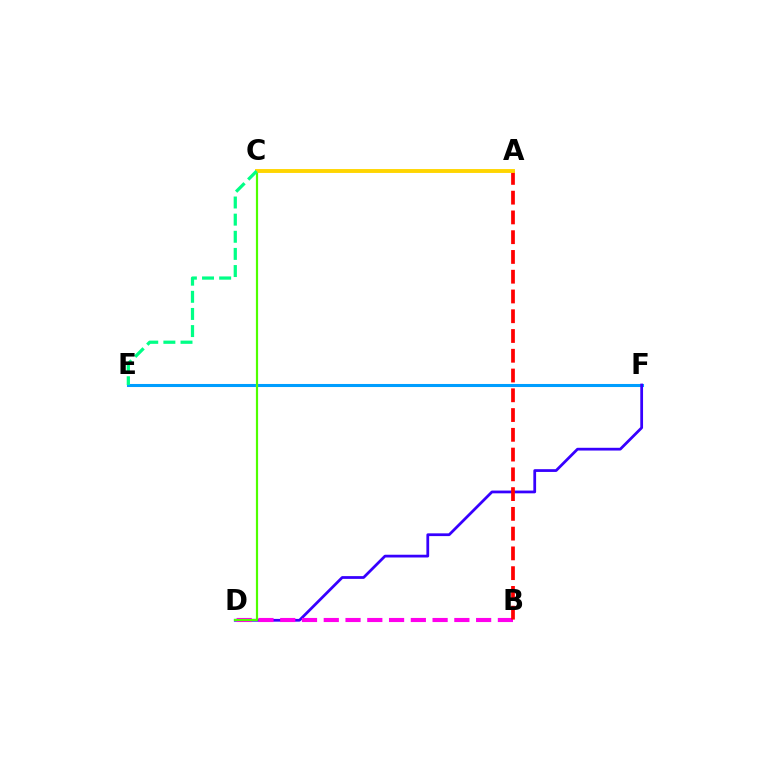{('E', 'F'): [{'color': '#009eff', 'line_style': 'solid', 'thickness': 2.2}], ('D', 'F'): [{'color': '#3700ff', 'line_style': 'solid', 'thickness': 1.98}], ('B', 'D'): [{'color': '#ff00ed', 'line_style': 'dashed', 'thickness': 2.96}], ('A', 'B'): [{'color': '#ff0000', 'line_style': 'dashed', 'thickness': 2.68}], ('C', 'D'): [{'color': '#4fff00', 'line_style': 'solid', 'thickness': 1.58}], ('A', 'C'): [{'color': '#ffd500', 'line_style': 'solid', 'thickness': 2.8}], ('C', 'E'): [{'color': '#00ff86', 'line_style': 'dashed', 'thickness': 2.33}]}